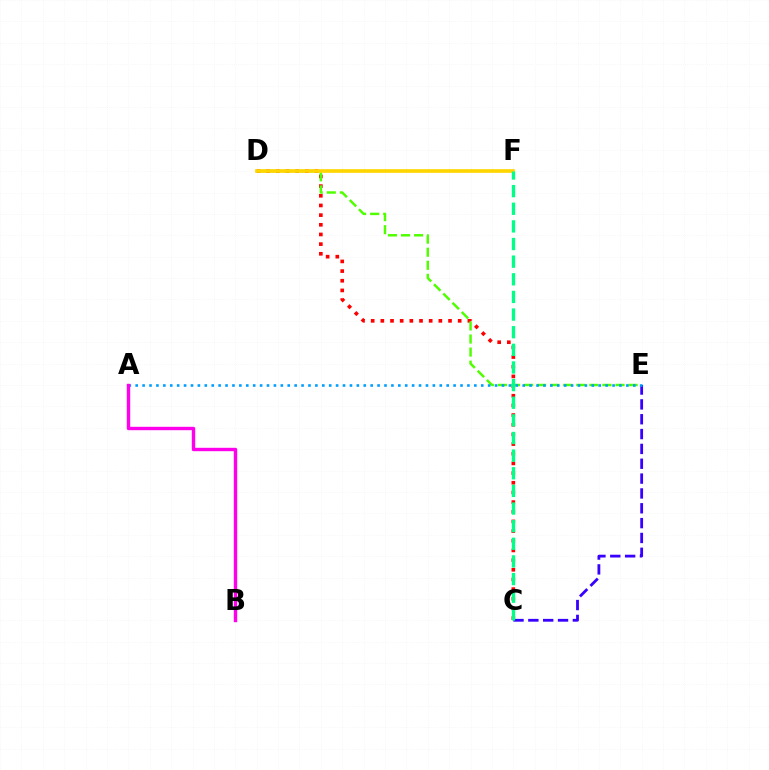{('C', 'D'): [{'color': '#ff0000', 'line_style': 'dotted', 'thickness': 2.63}], ('D', 'E'): [{'color': '#4fff00', 'line_style': 'dashed', 'thickness': 1.77}], ('C', 'E'): [{'color': '#3700ff', 'line_style': 'dashed', 'thickness': 2.02}], ('D', 'F'): [{'color': '#ffd500', 'line_style': 'solid', 'thickness': 2.64}], ('A', 'E'): [{'color': '#009eff', 'line_style': 'dotted', 'thickness': 1.88}], ('A', 'B'): [{'color': '#ff00ed', 'line_style': 'solid', 'thickness': 2.45}], ('C', 'F'): [{'color': '#00ff86', 'line_style': 'dashed', 'thickness': 2.4}]}